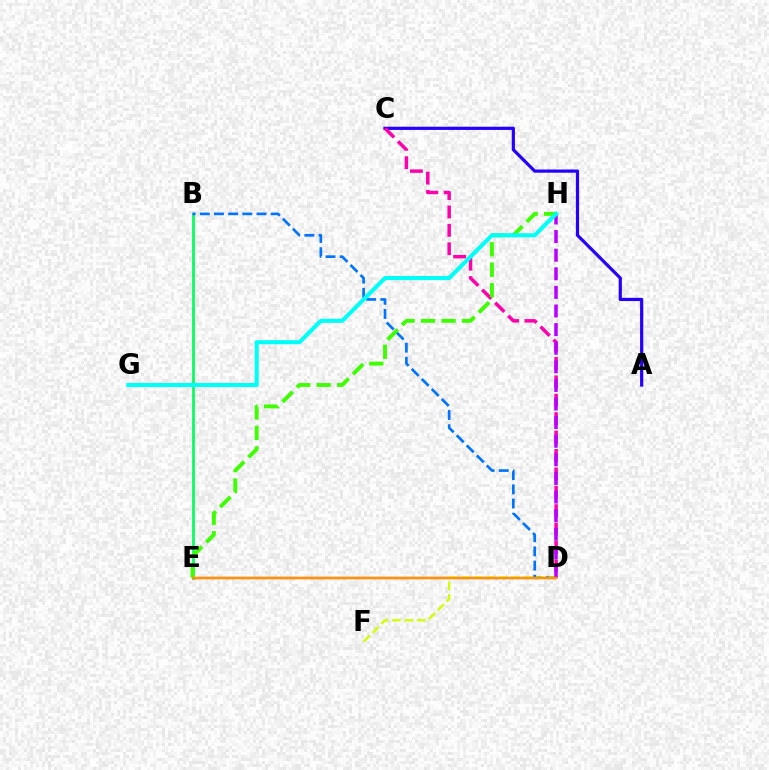{('B', 'E'): [{'color': '#00ff5c', 'line_style': 'solid', 'thickness': 1.94}], ('D', 'E'): [{'color': '#ff0000', 'line_style': 'solid', 'thickness': 1.58}, {'color': '#ff9400', 'line_style': 'solid', 'thickness': 1.72}], ('A', 'C'): [{'color': '#2500ff', 'line_style': 'solid', 'thickness': 2.31}], ('C', 'D'): [{'color': '#ff00ac', 'line_style': 'dashed', 'thickness': 2.5}], ('B', 'D'): [{'color': '#0074ff', 'line_style': 'dashed', 'thickness': 1.93}], ('E', 'H'): [{'color': '#3dff00', 'line_style': 'dashed', 'thickness': 2.78}], ('D', 'F'): [{'color': '#d1ff00', 'line_style': 'dashed', 'thickness': 1.69}], ('D', 'H'): [{'color': '#b900ff', 'line_style': 'dashed', 'thickness': 2.53}], ('G', 'H'): [{'color': '#00fff6', 'line_style': 'solid', 'thickness': 2.94}]}